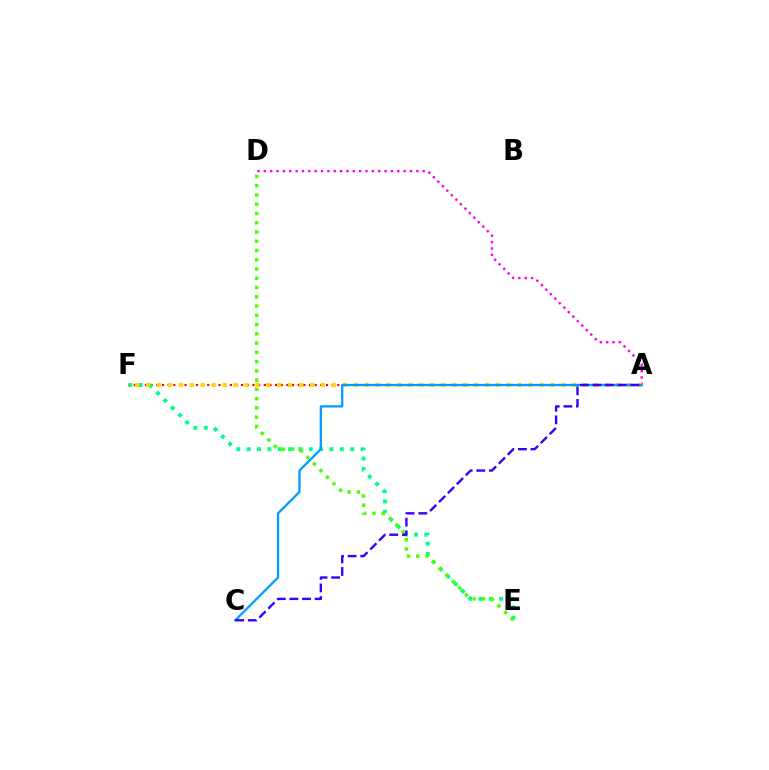{('A', 'F'): [{'color': '#ff0000', 'line_style': 'dotted', 'thickness': 1.54}, {'color': '#ffd500', 'line_style': 'dotted', 'thickness': 2.97}], ('A', 'D'): [{'color': '#ff00ed', 'line_style': 'dotted', 'thickness': 1.73}], ('E', 'F'): [{'color': '#00ff86', 'line_style': 'dotted', 'thickness': 2.81}], ('D', 'E'): [{'color': '#4fff00', 'line_style': 'dotted', 'thickness': 2.52}], ('A', 'C'): [{'color': '#009eff', 'line_style': 'solid', 'thickness': 1.64}, {'color': '#3700ff', 'line_style': 'dashed', 'thickness': 1.71}]}